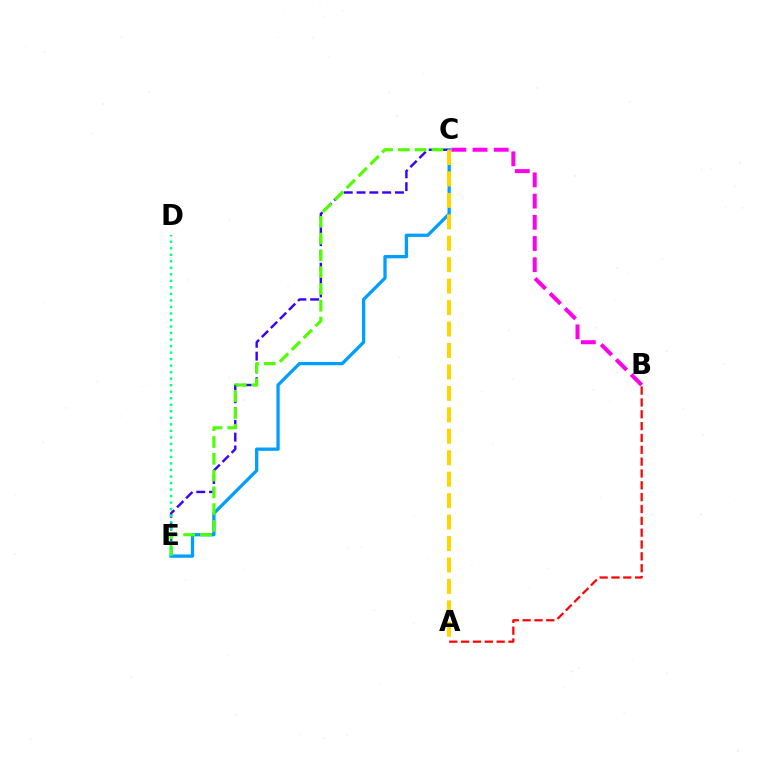{('C', 'E'): [{'color': '#3700ff', 'line_style': 'dashed', 'thickness': 1.74}, {'color': '#009eff', 'line_style': 'solid', 'thickness': 2.37}, {'color': '#4fff00', 'line_style': 'dashed', 'thickness': 2.28}], ('A', 'B'): [{'color': '#ff0000', 'line_style': 'dashed', 'thickness': 1.61}], ('B', 'C'): [{'color': '#ff00ed', 'line_style': 'dashed', 'thickness': 2.88}], ('A', 'C'): [{'color': '#ffd500', 'line_style': 'dashed', 'thickness': 2.91}], ('D', 'E'): [{'color': '#00ff86', 'line_style': 'dotted', 'thickness': 1.77}]}